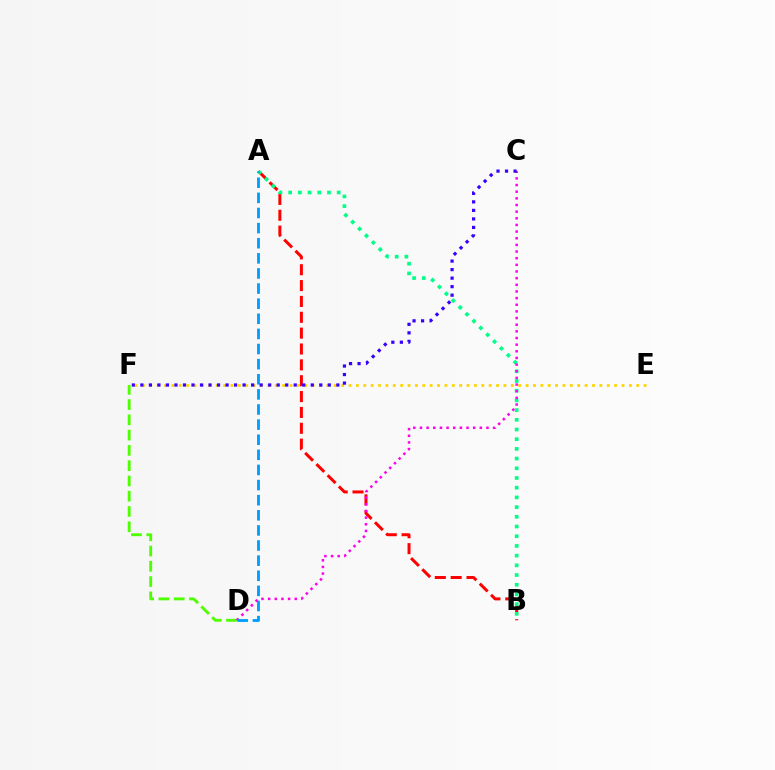{('A', 'B'): [{'color': '#ff0000', 'line_style': 'dashed', 'thickness': 2.15}, {'color': '#00ff86', 'line_style': 'dotted', 'thickness': 2.64}], ('D', 'F'): [{'color': '#4fff00', 'line_style': 'dashed', 'thickness': 2.07}], ('E', 'F'): [{'color': '#ffd500', 'line_style': 'dotted', 'thickness': 2.0}], ('C', 'D'): [{'color': '#ff00ed', 'line_style': 'dotted', 'thickness': 1.81}], ('A', 'D'): [{'color': '#009eff', 'line_style': 'dashed', 'thickness': 2.05}], ('C', 'F'): [{'color': '#3700ff', 'line_style': 'dotted', 'thickness': 2.32}]}